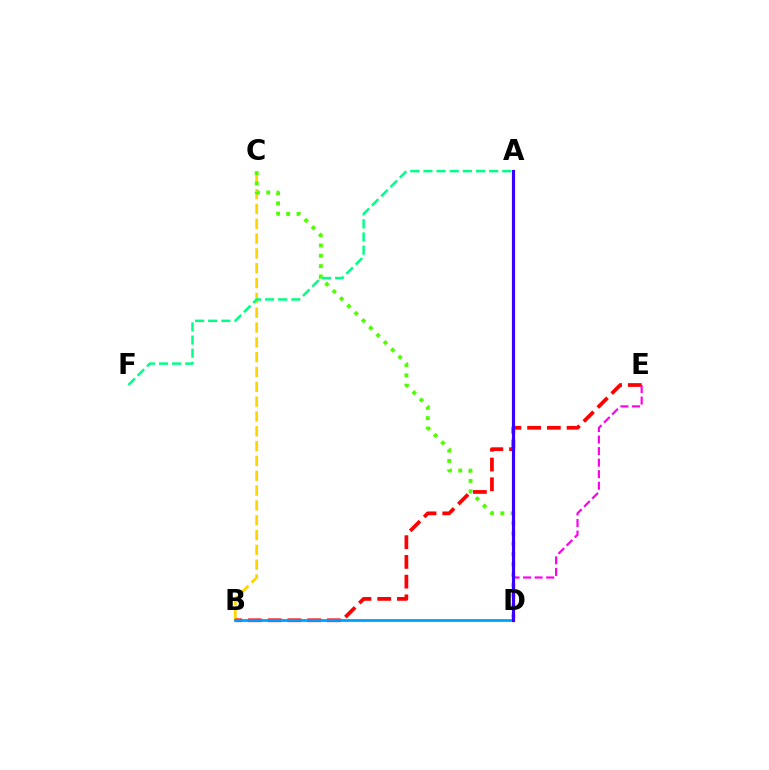{('B', 'C'): [{'color': '#ffd500', 'line_style': 'dashed', 'thickness': 2.01}], ('A', 'F'): [{'color': '#00ff86', 'line_style': 'dashed', 'thickness': 1.79}], ('B', 'E'): [{'color': '#ff0000', 'line_style': 'dashed', 'thickness': 2.68}], ('C', 'D'): [{'color': '#4fff00', 'line_style': 'dotted', 'thickness': 2.81}], ('D', 'E'): [{'color': '#ff00ed', 'line_style': 'dashed', 'thickness': 1.57}], ('B', 'D'): [{'color': '#009eff', 'line_style': 'solid', 'thickness': 1.97}], ('A', 'D'): [{'color': '#3700ff', 'line_style': 'solid', 'thickness': 2.27}]}